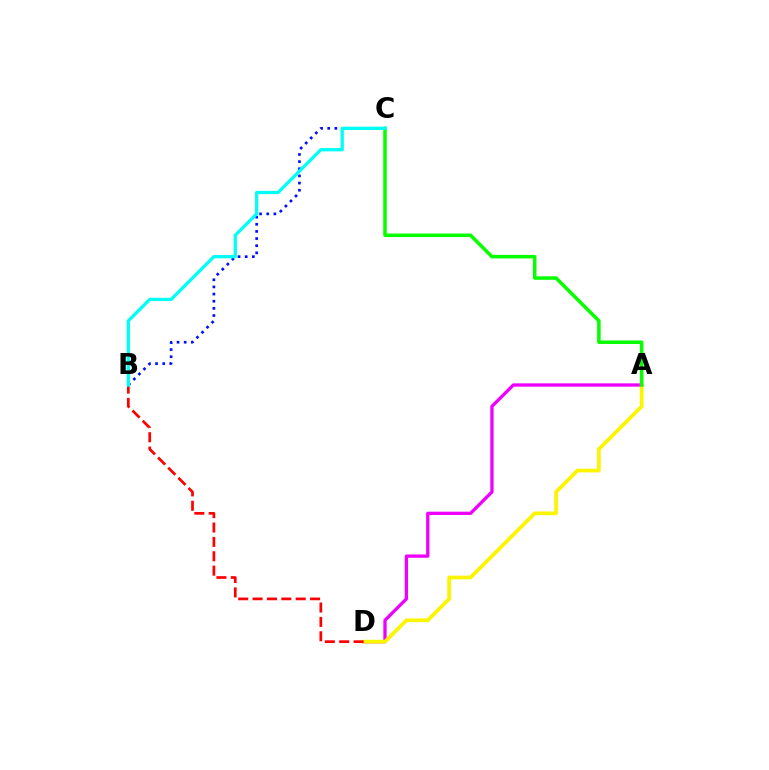{('A', 'D'): [{'color': '#ee00ff', 'line_style': 'solid', 'thickness': 2.38}, {'color': '#fcf500', 'line_style': 'solid', 'thickness': 2.69}], ('B', 'D'): [{'color': '#ff0000', 'line_style': 'dashed', 'thickness': 1.95}], ('B', 'C'): [{'color': '#0010ff', 'line_style': 'dotted', 'thickness': 1.94}, {'color': '#00fff6', 'line_style': 'solid', 'thickness': 2.36}], ('A', 'C'): [{'color': '#08ff00', 'line_style': 'solid', 'thickness': 2.54}]}